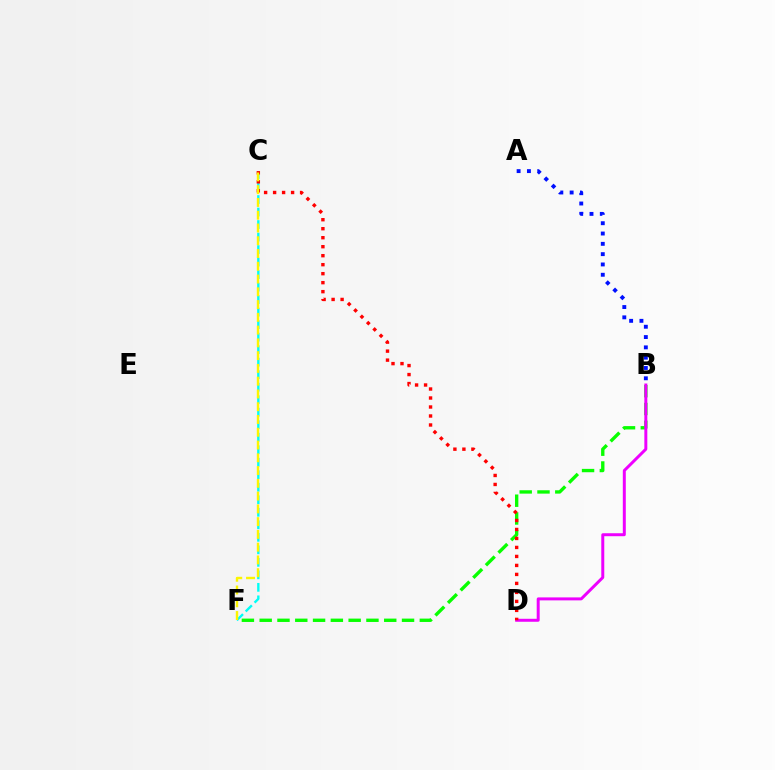{('C', 'F'): [{'color': '#00fff6', 'line_style': 'dashed', 'thickness': 1.7}, {'color': '#fcf500', 'line_style': 'dashed', 'thickness': 1.73}], ('B', 'F'): [{'color': '#08ff00', 'line_style': 'dashed', 'thickness': 2.42}], ('B', 'D'): [{'color': '#ee00ff', 'line_style': 'solid', 'thickness': 2.14}], ('C', 'D'): [{'color': '#ff0000', 'line_style': 'dotted', 'thickness': 2.44}], ('A', 'B'): [{'color': '#0010ff', 'line_style': 'dotted', 'thickness': 2.8}]}